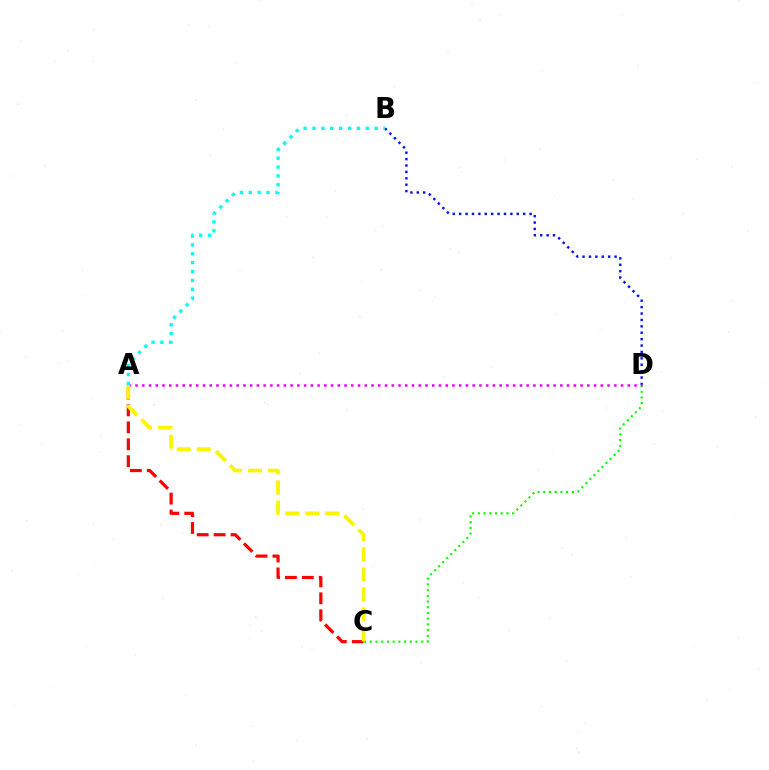{('C', 'D'): [{'color': '#08ff00', 'line_style': 'dotted', 'thickness': 1.55}], ('A', 'C'): [{'color': '#ff0000', 'line_style': 'dashed', 'thickness': 2.3}, {'color': '#fcf500', 'line_style': 'dashed', 'thickness': 2.72}], ('B', 'D'): [{'color': '#0010ff', 'line_style': 'dotted', 'thickness': 1.74}], ('A', 'D'): [{'color': '#ee00ff', 'line_style': 'dotted', 'thickness': 1.83}], ('A', 'B'): [{'color': '#00fff6', 'line_style': 'dotted', 'thickness': 2.41}]}